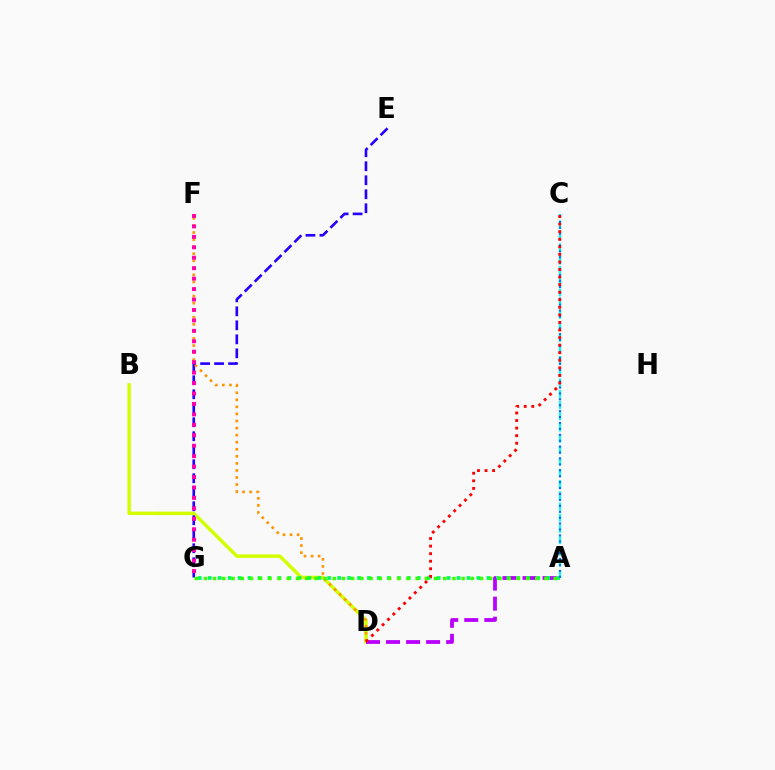{('A', 'C'): [{'color': '#00fff6', 'line_style': 'dashed', 'thickness': 1.53}, {'color': '#0074ff', 'line_style': 'dotted', 'thickness': 1.61}], ('B', 'D'): [{'color': '#d1ff00', 'line_style': 'solid', 'thickness': 2.49}], ('A', 'D'): [{'color': '#b900ff', 'line_style': 'dashed', 'thickness': 2.72}], ('A', 'G'): [{'color': '#00ff5c', 'line_style': 'dotted', 'thickness': 2.7}, {'color': '#3dff00', 'line_style': 'dotted', 'thickness': 2.5}], ('E', 'G'): [{'color': '#2500ff', 'line_style': 'dashed', 'thickness': 1.9}], ('D', 'F'): [{'color': '#ff9400', 'line_style': 'dotted', 'thickness': 1.92}], ('F', 'G'): [{'color': '#ff00ac', 'line_style': 'dotted', 'thickness': 2.84}], ('C', 'D'): [{'color': '#ff0000', 'line_style': 'dotted', 'thickness': 2.05}]}